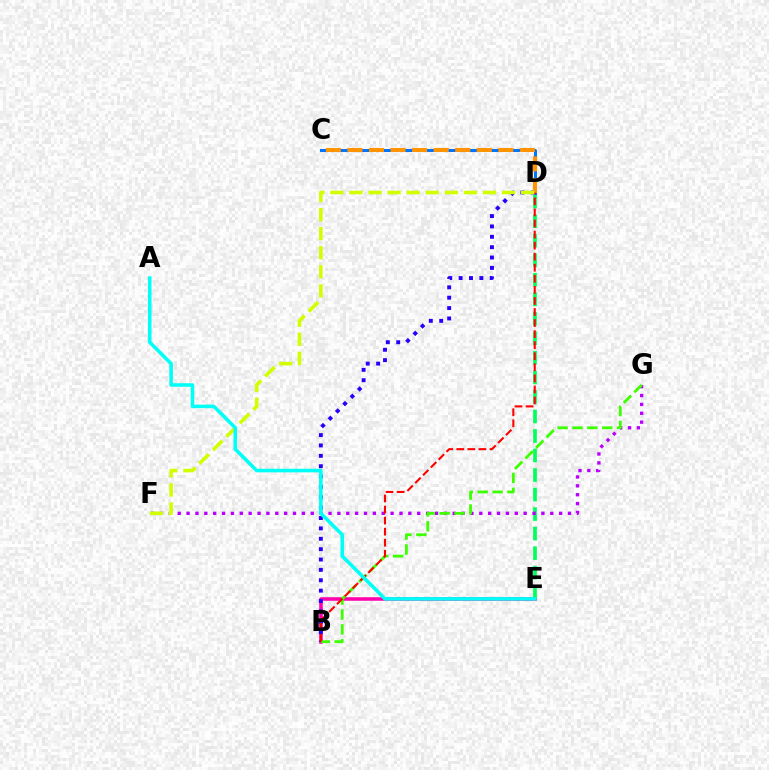{('B', 'E'): [{'color': '#ff00ac', 'line_style': 'solid', 'thickness': 2.55}], ('D', 'E'): [{'color': '#00ff5c', 'line_style': 'dashed', 'thickness': 2.65}], ('B', 'D'): [{'color': '#2500ff', 'line_style': 'dotted', 'thickness': 2.82}, {'color': '#ff0000', 'line_style': 'dashed', 'thickness': 1.5}], ('F', 'G'): [{'color': '#b900ff', 'line_style': 'dotted', 'thickness': 2.41}], ('B', 'G'): [{'color': '#3dff00', 'line_style': 'dashed', 'thickness': 2.02}], ('C', 'D'): [{'color': '#0074ff', 'line_style': 'solid', 'thickness': 2.17}, {'color': '#ff9400', 'line_style': 'dashed', 'thickness': 2.93}], ('D', 'F'): [{'color': '#d1ff00', 'line_style': 'dashed', 'thickness': 2.59}], ('A', 'E'): [{'color': '#00fff6', 'line_style': 'solid', 'thickness': 2.56}]}